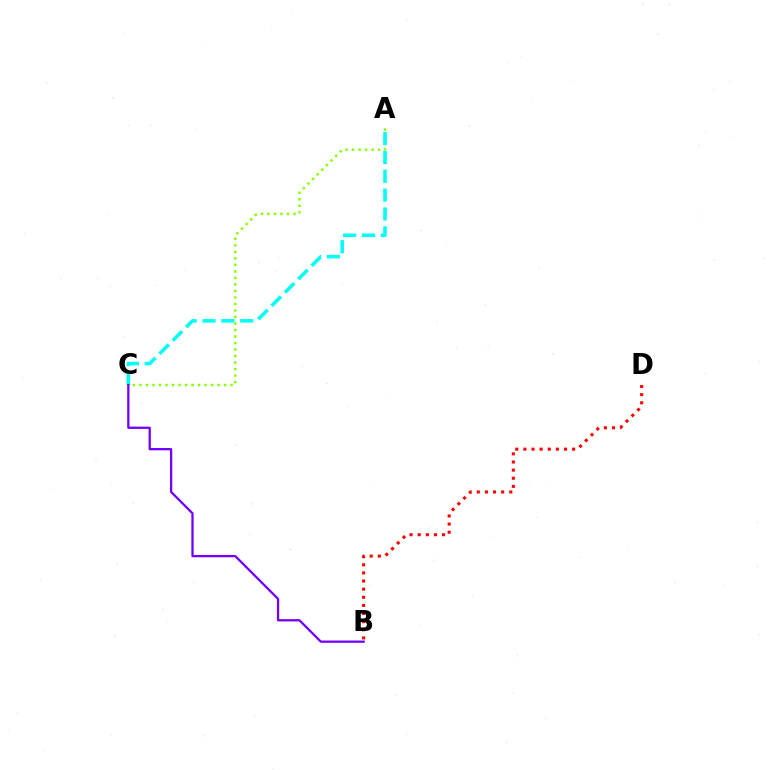{('A', 'C'): [{'color': '#84ff00', 'line_style': 'dotted', 'thickness': 1.77}, {'color': '#00fff6', 'line_style': 'dashed', 'thickness': 2.56}], ('B', 'C'): [{'color': '#7200ff', 'line_style': 'solid', 'thickness': 1.64}], ('B', 'D'): [{'color': '#ff0000', 'line_style': 'dotted', 'thickness': 2.21}]}